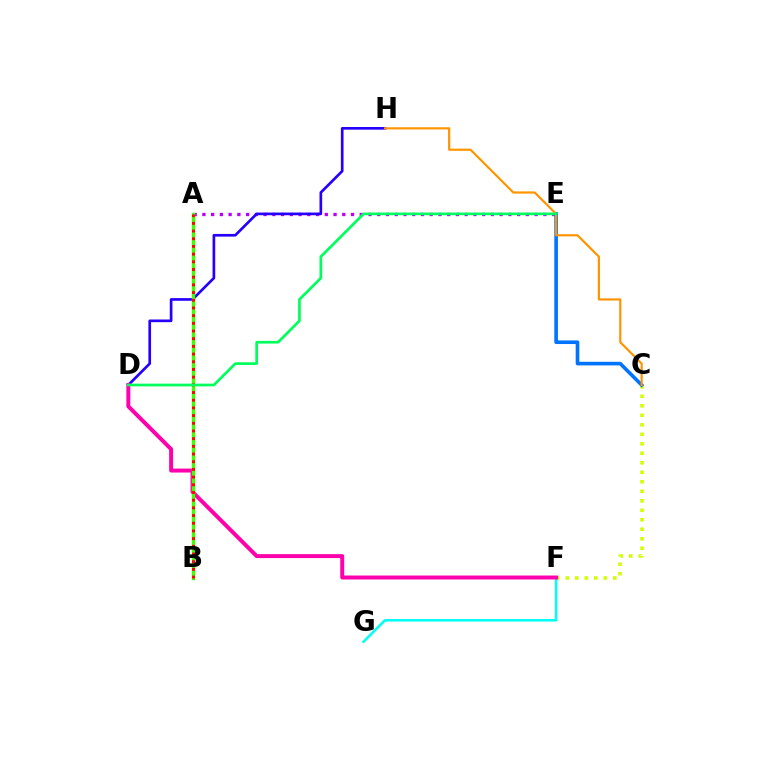{('A', 'E'): [{'color': '#b900ff', 'line_style': 'dotted', 'thickness': 2.38}], ('C', 'F'): [{'color': '#d1ff00', 'line_style': 'dotted', 'thickness': 2.58}], ('D', 'H'): [{'color': '#2500ff', 'line_style': 'solid', 'thickness': 1.93}], ('F', 'G'): [{'color': '#00fff6', 'line_style': 'solid', 'thickness': 1.83}], ('C', 'E'): [{'color': '#0074ff', 'line_style': 'solid', 'thickness': 2.61}], ('D', 'F'): [{'color': '#ff00ac', 'line_style': 'solid', 'thickness': 2.85}], ('C', 'H'): [{'color': '#ff9400', 'line_style': 'solid', 'thickness': 1.58}], ('A', 'B'): [{'color': '#3dff00', 'line_style': 'solid', 'thickness': 2.41}, {'color': '#ff0000', 'line_style': 'dotted', 'thickness': 2.09}], ('D', 'E'): [{'color': '#00ff5c', 'line_style': 'solid', 'thickness': 1.94}]}